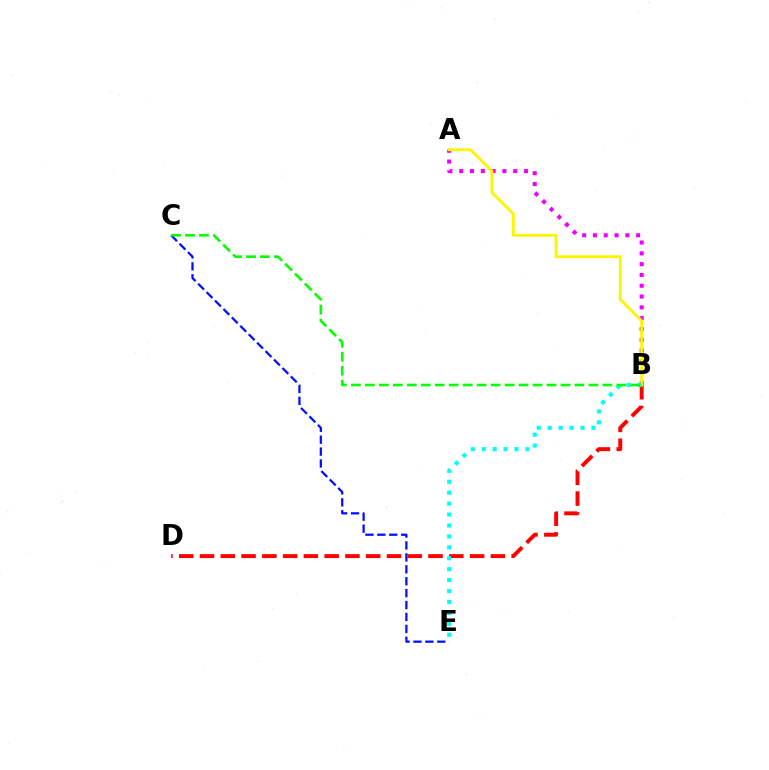{('B', 'D'): [{'color': '#ff0000', 'line_style': 'dashed', 'thickness': 2.82}], ('C', 'E'): [{'color': '#0010ff', 'line_style': 'dashed', 'thickness': 1.62}], ('A', 'B'): [{'color': '#ee00ff', 'line_style': 'dotted', 'thickness': 2.93}, {'color': '#fcf500', 'line_style': 'solid', 'thickness': 2.06}], ('B', 'E'): [{'color': '#00fff6', 'line_style': 'dotted', 'thickness': 2.97}], ('B', 'C'): [{'color': '#08ff00', 'line_style': 'dashed', 'thickness': 1.9}]}